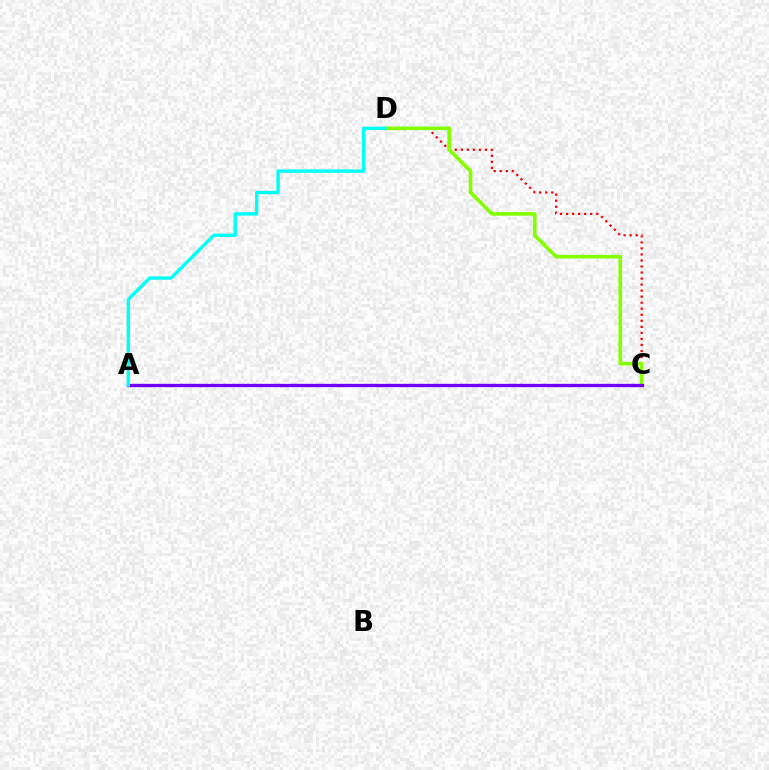{('C', 'D'): [{'color': '#ff0000', 'line_style': 'dotted', 'thickness': 1.64}, {'color': '#84ff00', 'line_style': 'solid', 'thickness': 2.62}], ('A', 'C'): [{'color': '#7200ff', 'line_style': 'solid', 'thickness': 2.39}], ('A', 'D'): [{'color': '#00fff6', 'line_style': 'solid', 'thickness': 2.45}]}